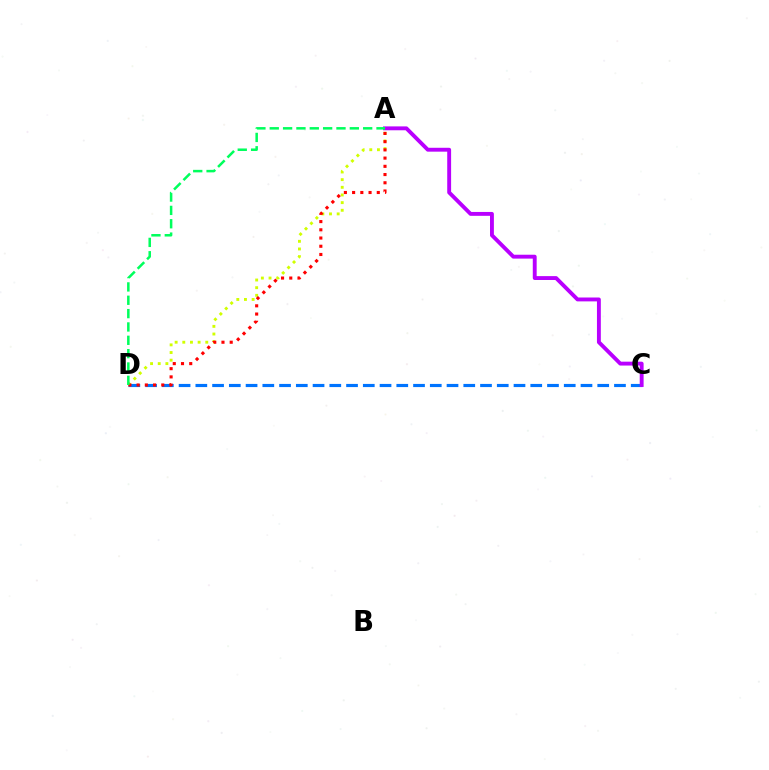{('C', 'D'): [{'color': '#0074ff', 'line_style': 'dashed', 'thickness': 2.27}], ('A', 'D'): [{'color': '#d1ff00', 'line_style': 'dotted', 'thickness': 2.08}, {'color': '#ff0000', 'line_style': 'dotted', 'thickness': 2.23}, {'color': '#00ff5c', 'line_style': 'dashed', 'thickness': 1.81}], ('A', 'C'): [{'color': '#b900ff', 'line_style': 'solid', 'thickness': 2.79}]}